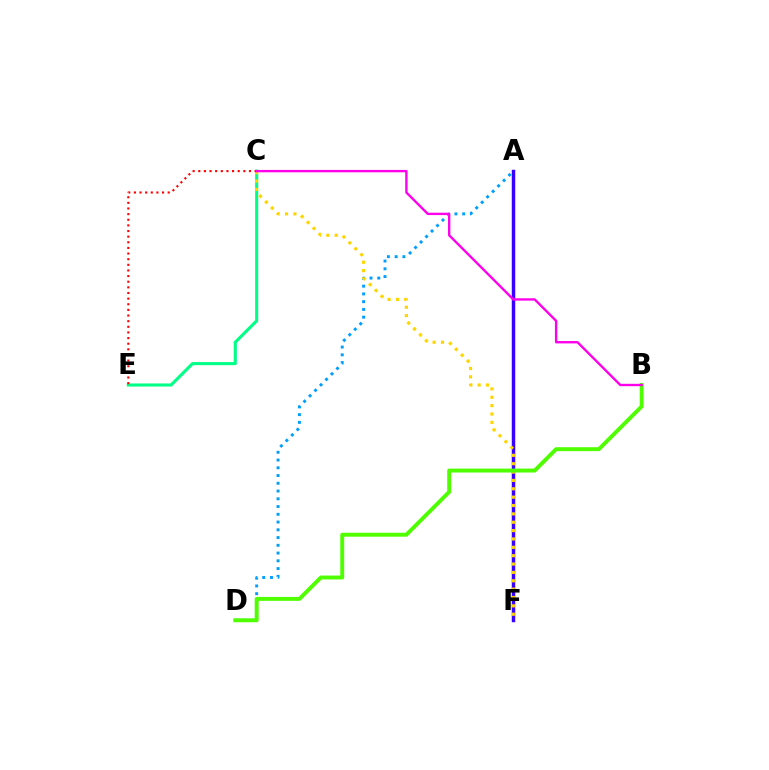{('A', 'F'): [{'color': '#3700ff', 'line_style': 'solid', 'thickness': 2.48}], ('A', 'D'): [{'color': '#009eff', 'line_style': 'dotted', 'thickness': 2.11}], ('C', 'E'): [{'color': '#00ff86', 'line_style': 'solid', 'thickness': 2.22}, {'color': '#ff0000', 'line_style': 'dotted', 'thickness': 1.53}], ('C', 'F'): [{'color': '#ffd500', 'line_style': 'dotted', 'thickness': 2.27}], ('B', 'D'): [{'color': '#4fff00', 'line_style': 'solid', 'thickness': 2.82}], ('B', 'C'): [{'color': '#ff00ed', 'line_style': 'solid', 'thickness': 1.71}]}